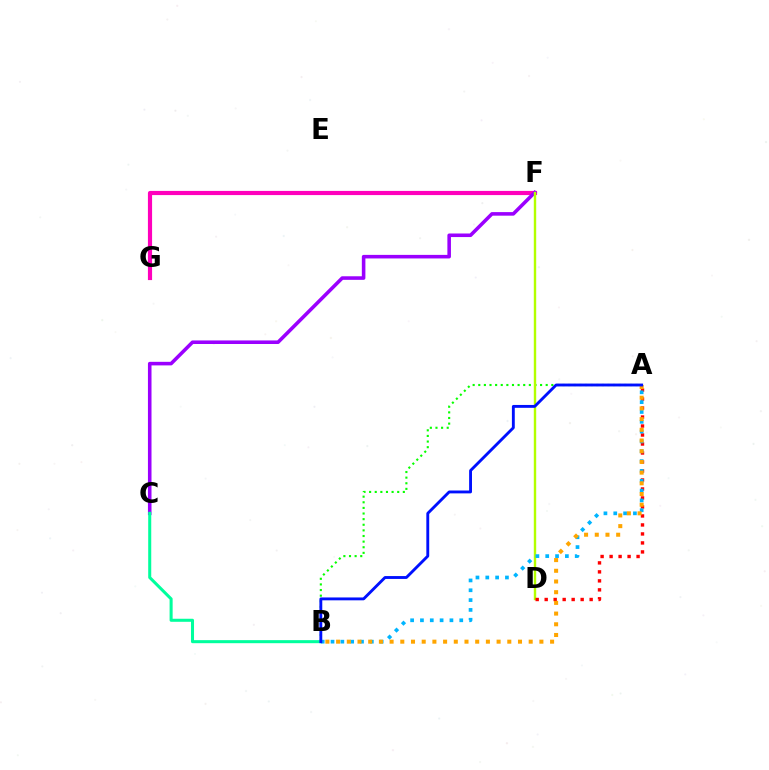{('F', 'G'): [{'color': '#ff00bd', 'line_style': 'solid', 'thickness': 3.0}], ('C', 'F'): [{'color': '#9b00ff', 'line_style': 'solid', 'thickness': 2.57}], ('A', 'B'): [{'color': '#08ff00', 'line_style': 'dotted', 'thickness': 1.53}, {'color': '#00b5ff', 'line_style': 'dotted', 'thickness': 2.67}, {'color': '#ffa500', 'line_style': 'dotted', 'thickness': 2.91}, {'color': '#0010ff', 'line_style': 'solid', 'thickness': 2.07}], ('D', 'F'): [{'color': '#b3ff00', 'line_style': 'solid', 'thickness': 1.73}], ('A', 'D'): [{'color': '#ff0000', 'line_style': 'dotted', 'thickness': 2.44}], ('B', 'C'): [{'color': '#00ff9d', 'line_style': 'solid', 'thickness': 2.19}]}